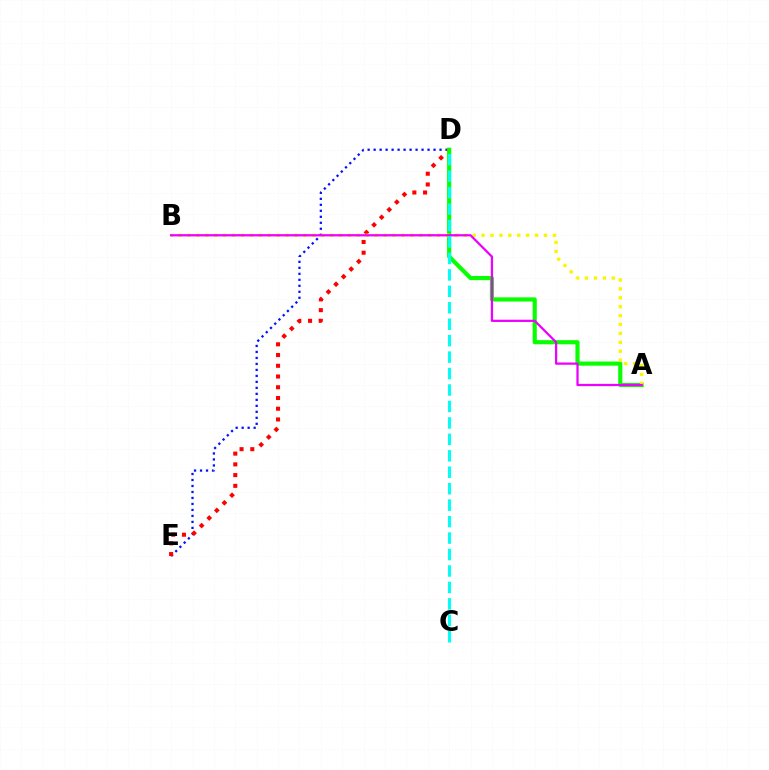{('D', 'E'): [{'color': '#0010ff', 'line_style': 'dotted', 'thickness': 1.63}, {'color': '#ff0000', 'line_style': 'dotted', 'thickness': 2.92}], ('A', 'D'): [{'color': '#08ff00', 'line_style': 'solid', 'thickness': 2.98}], ('A', 'B'): [{'color': '#fcf500', 'line_style': 'dotted', 'thickness': 2.42}, {'color': '#ee00ff', 'line_style': 'solid', 'thickness': 1.62}], ('C', 'D'): [{'color': '#00fff6', 'line_style': 'dashed', 'thickness': 2.23}]}